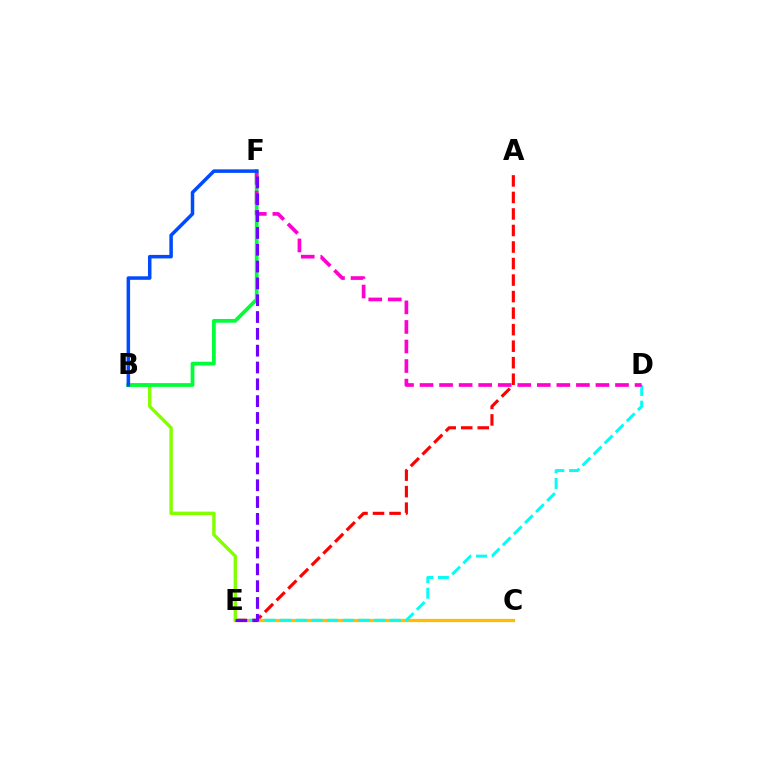{('A', 'E'): [{'color': '#ff0000', 'line_style': 'dashed', 'thickness': 2.24}], ('C', 'E'): [{'color': '#ffbd00', 'line_style': 'solid', 'thickness': 2.33}], ('D', 'E'): [{'color': '#00fff6', 'line_style': 'dashed', 'thickness': 2.13}], ('B', 'E'): [{'color': '#84ff00', 'line_style': 'solid', 'thickness': 2.45}], ('B', 'F'): [{'color': '#00ff39', 'line_style': 'solid', 'thickness': 2.7}, {'color': '#004bff', 'line_style': 'solid', 'thickness': 2.53}], ('D', 'F'): [{'color': '#ff00cf', 'line_style': 'dashed', 'thickness': 2.66}], ('E', 'F'): [{'color': '#7200ff', 'line_style': 'dashed', 'thickness': 2.29}]}